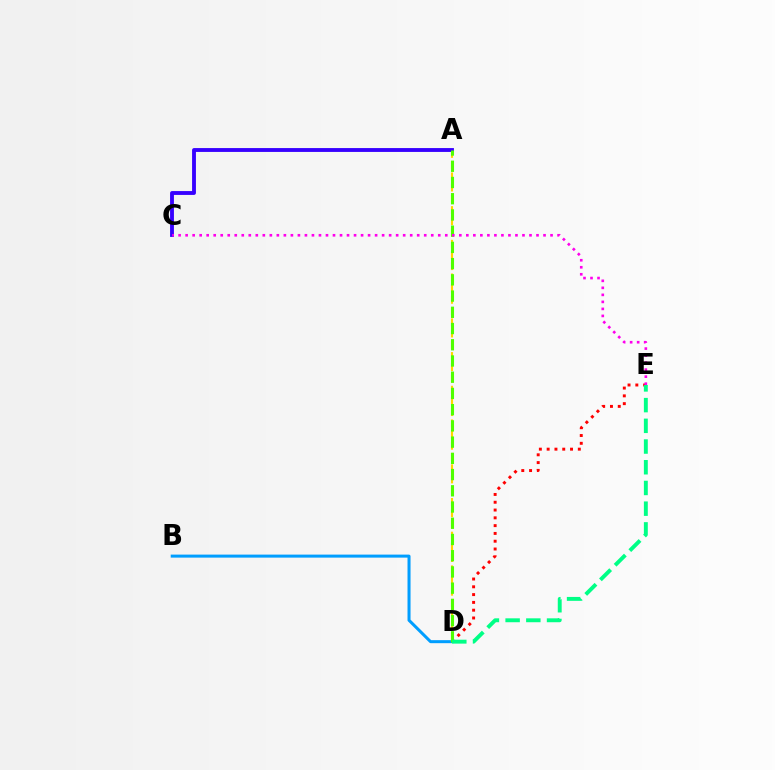{('D', 'E'): [{'color': '#ff0000', 'line_style': 'dotted', 'thickness': 2.12}, {'color': '#00ff86', 'line_style': 'dashed', 'thickness': 2.81}], ('B', 'D'): [{'color': '#009eff', 'line_style': 'solid', 'thickness': 2.18}], ('A', 'D'): [{'color': '#ffd500', 'line_style': 'dashed', 'thickness': 1.53}, {'color': '#4fff00', 'line_style': 'dashed', 'thickness': 2.2}], ('A', 'C'): [{'color': '#3700ff', 'line_style': 'solid', 'thickness': 2.78}], ('C', 'E'): [{'color': '#ff00ed', 'line_style': 'dotted', 'thickness': 1.91}]}